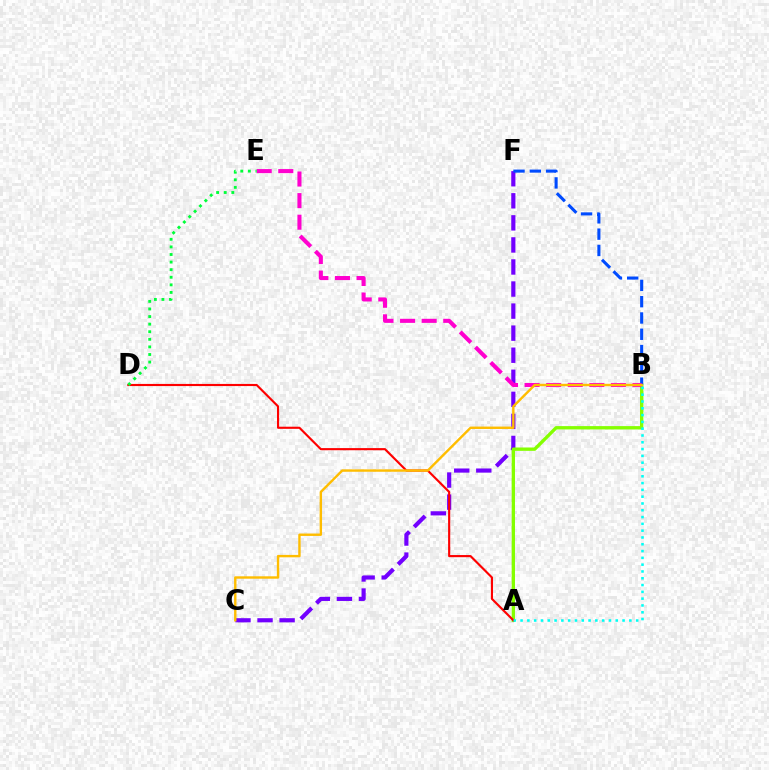{('C', 'F'): [{'color': '#7200ff', 'line_style': 'dashed', 'thickness': 3.0}], ('A', 'B'): [{'color': '#84ff00', 'line_style': 'solid', 'thickness': 2.41}, {'color': '#00fff6', 'line_style': 'dotted', 'thickness': 1.85}], ('B', 'F'): [{'color': '#004bff', 'line_style': 'dashed', 'thickness': 2.21}], ('A', 'D'): [{'color': '#ff0000', 'line_style': 'solid', 'thickness': 1.54}], ('B', 'E'): [{'color': '#ff00cf', 'line_style': 'dashed', 'thickness': 2.93}], ('B', 'C'): [{'color': '#ffbd00', 'line_style': 'solid', 'thickness': 1.73}], ('D', 'E'): [{'color': '#00ff39', 'line_style': 'dotted', 'thickness': 2.06}]}